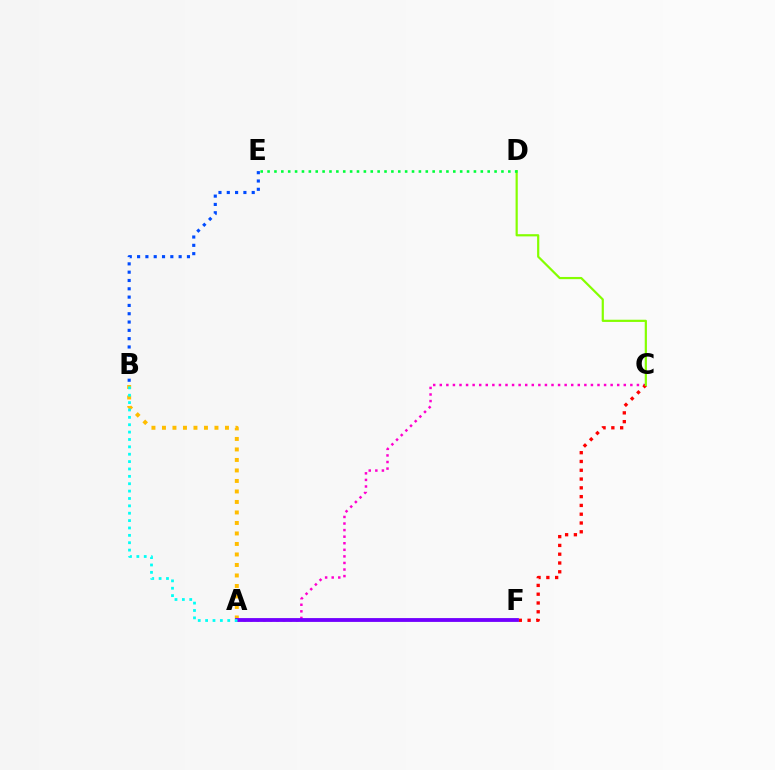{('A', 'C'): [{'color': '#ff00cf', 'line_style': 'dotted', 'thickness': 1.79}], ('A', 'B'): [{'color': '#ffbd00', 'line_style': 'dotted', 'thickness': 2.85}, {'color': '#00fff6', 'line_style': 'dotted', 'thickness': 2.0}], ('C', 'F'): [{'color': '#ff0000', 'line_style': 'dotted', 'thickness': 2.39}], ('C', 'D'): [{'color': '#84ff00', 'line_style': 'solid', 'thickness': 1.58}], ('A', 'F'): [{'color': '#7200ff', 'line_style': 'solid', 'thickness': 2.76}], ('D', 'E'): [{'color': '#00ff39', 'line_style': 'dotted', 'thickness': 1.87}], ('B', 'E'): [{'color': '#004bff', 'line_style': 'dotted', 'thickness': 2.26}]}